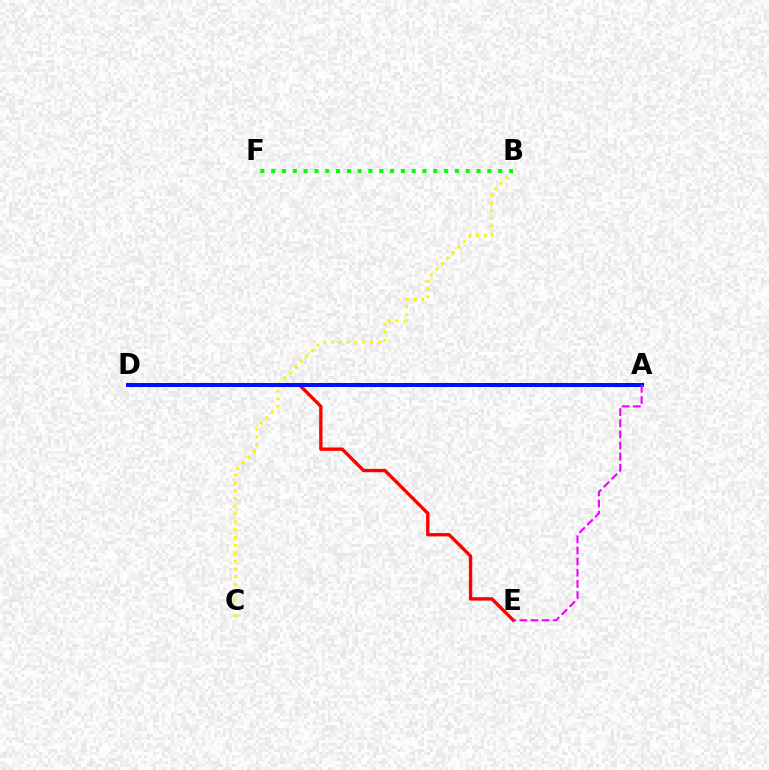{('A', 'D'): [{'color': '#00fff6', 'line_style': 'dashed', 'thickness': 2.18}, {'color': '#0010ff', 'line_style': 'solid', 'thickness': 2.87}], ('B', 'C'): [{'color': '#fcf500', 'line_style': 'dotted', 'thickness': 2.13}], ('D', 'E'): [{'color': '#ff0000', 'line_style': 'solid', 'thickness': 2.41}], ('B', 'F'): [{'color': '#08ff00', 'line_style': 'dotted', 'thickness': 2.94}], ('A', 'E'): [{'color': '#ee00ff', 'line_style': 'dashed', 'thickness': 1.51}]}